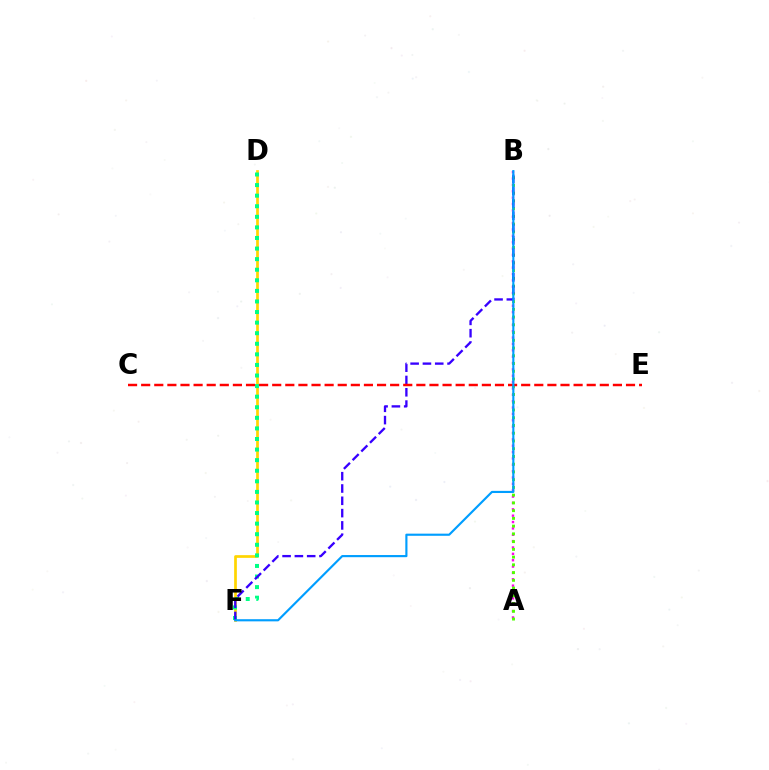{('D', 'F'): [{'color': '#ffd500', 'line_style': 'solid', 'thickness': 1.95}, {'color': '#00ff86', 'line_style': 'dotted', 'thickness': 2.87}], ('A', 'B'): [{'color': '#ff00ed', 'line_style': 'dotted', 'thickness': 1.73}, {'color': '#4fff00', 'line_style': 'dotted', 'thickness': 2.1}], ('B', 'F'): [{'color': '#3700ff', 'line_style': 'dashed', 'thickness': 1.67}, {'color': '#009eff', 'line_style': 'solid', 'thickness': 1.55}], ('C', 'E'): [{'color': '#ff0000', 'line_style': 'dashed', 'thickness': 1.78}]}